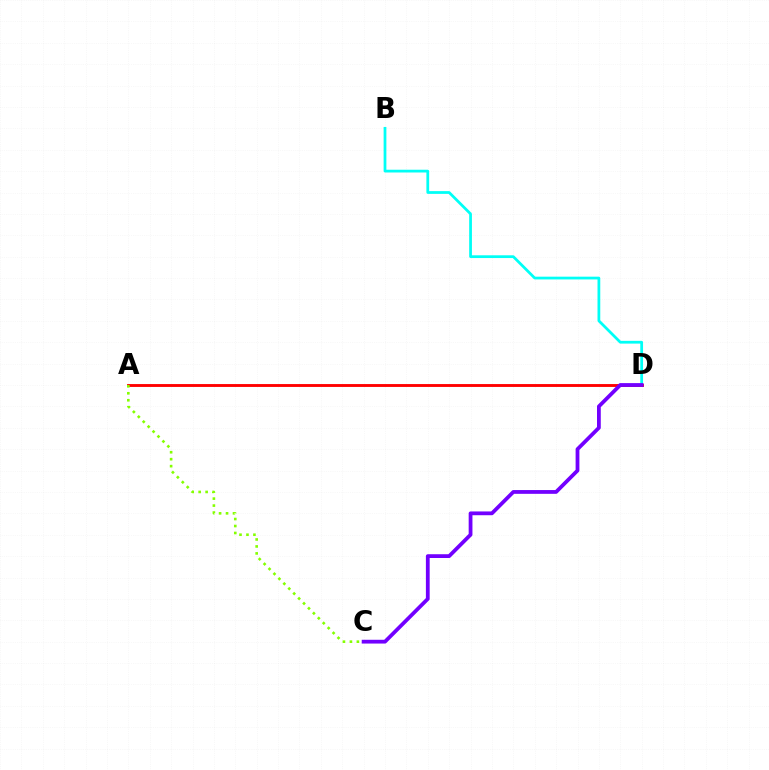{('B', 'D'): [{'color': '#00fff6', 'line_style': 'solid', 'thickness': 1.99}], ('A', 'D'): [{'color': '#ff0000', 'line_style': 'solid', 'thickness': 2.07}], ('A', 'C'): [{'color': '#84ff00', 'line_style': 'dotted', 'thickness': 1.89}], ('C', 'D'): [{'color': '#7200ff', 'line_style': 'solid', 'thickness': 2.72}]}